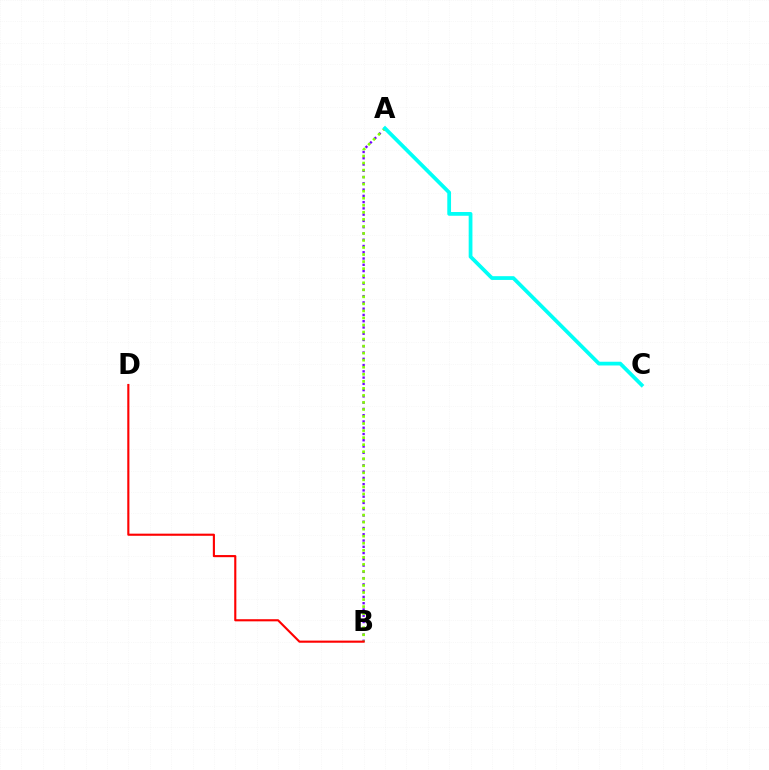{('A', 'B'): [{'color': '#7200ff', 'line_style': 'dotted', 'thickness': 1.7}, {'color': '#84ff00', 'line_style': 'dotted', 'thickness': 1.91}], ('B', 'D'): [{'color': '#ff0000', 'line_style': 'solid', 'thickness': 1.53}], ('A', 'C'): [{'color': '#00fff6', 'line_style': 'solid', 'thickness': 2.7}]}